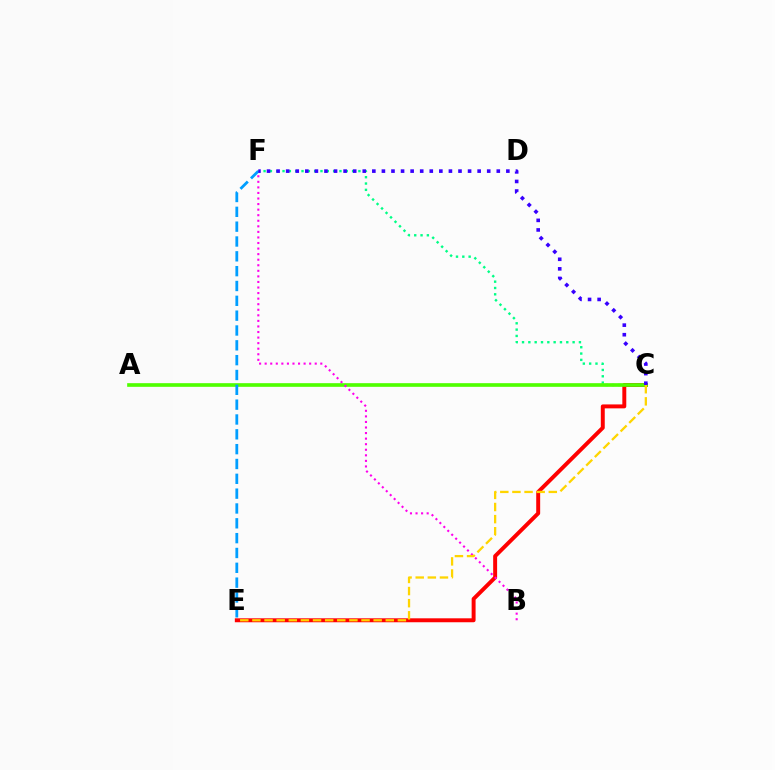{('C', 'F'): [{'color': '#00ff86', 'line_style': 'dotted', 'thickness': 1.72}, {'color': '#3700ff', 'line_style': 'dotted', 'thickness': 2.6}], ('C', 'E'): [{'color': '#ff0000', 'line_style': 'solid', 'thickness': 2.84}, {'color': '#ffd500', 'line_style': 'dashed', 'thickness': 1.65}], ('A', 'C'): [{'color': '#4fff00', 'line_style': 'solid', 'thickness': 2.63}], ('B', 'F'): [{'color': '#ff00ed', 'line_style': 'dotted', 'thickness': 1.51}], ('E', 'F'): [{'color': '#009eff', 'line_style': 'dashed', 'thickness': 2.01}]}